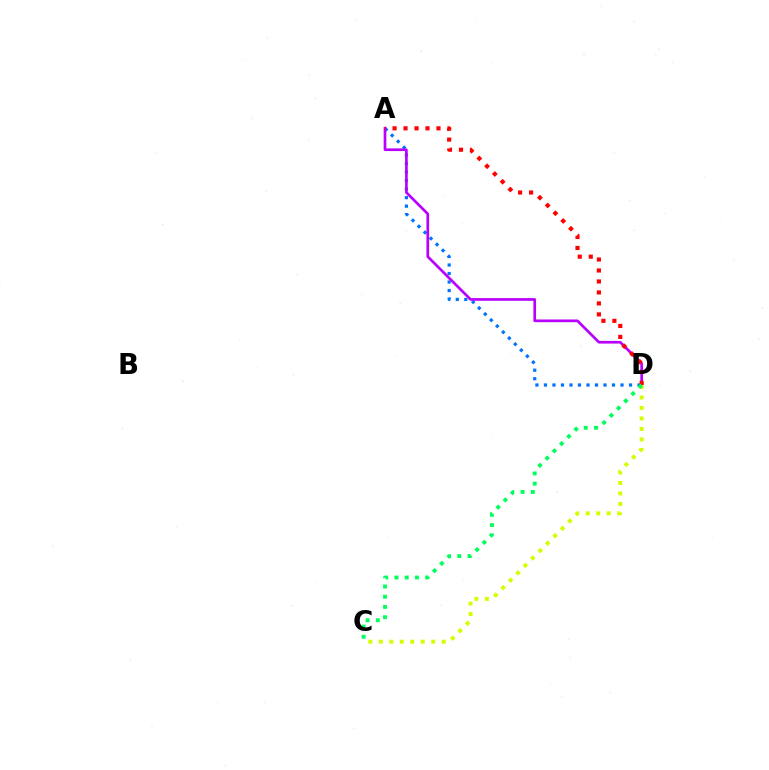{('A', 'D'): [{'color': '#0074ff', 'line_style': 'dotted', 'thickness': 2.31}, {'color': '#b900ff', 'line_style': 'solid', 'thickness': 1.94}, {'color': '#ff0000', 'line_style': 'dotted', 'thickness': 2.98}], ('C', 'D'): [{'color': '#d1ff00', 'line_style': 'dotted', 'thickness': 2.85}, {'color': '#00ff5c', 'line_style': 'dotted', 'thickness': 2.78}]}